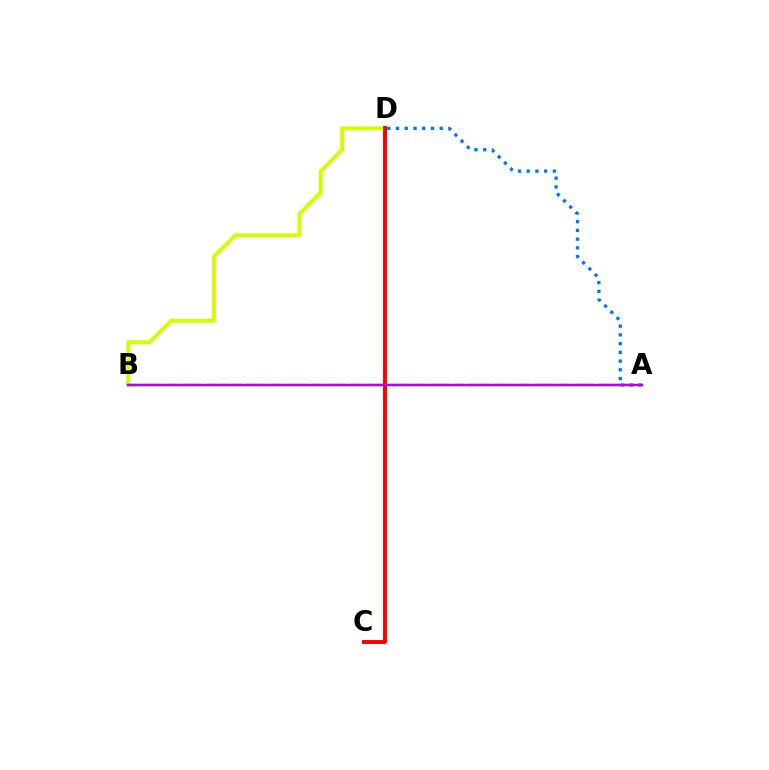{('B', 'D'): [{'color': '#d1ff00', 'line_style': 'solid', 'thickness': 2.82}], ('A', 'D'): [{'color': '#0074ff', 'line_style': 'dotted', 'thickness': 2.37}], ('A', 'B'): [{'color': '#00ff5c', 'line_style': 'dashed', 'thickness': 1.78}, {'color': '#b900ff', 'line_style': 'solid', 'thickness': 1.8}], ('C', 'D'): [{'color': '#ff0000', 'line_style': 'solid', 'thickness': 2.83}]}